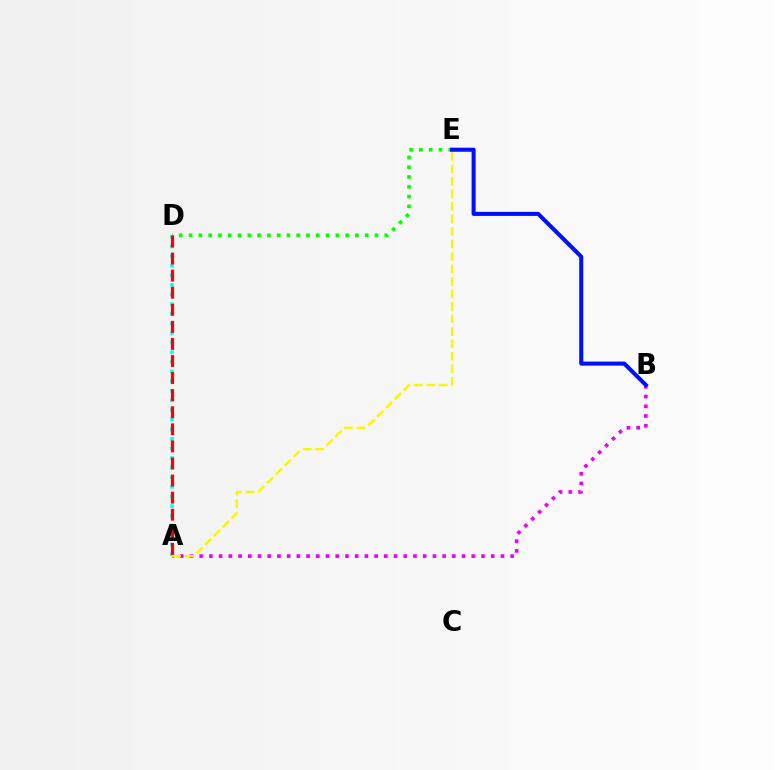{('D', 'E'): [{'color': '#08ff00', 'line_style': 'dotted', 'thickness': 2.66}], ('A', 'B'): [{'color': '#ee00ff', 'line_style': 'dotted', 'thickness': 2.64}], ('B', 'E'): [{'color': '#0010ff', 'line_style': 'solid', 'thickness': 2.92}], ('A', 'D'): [{'color': '#00fff6', 'line_style': 'dotted', 'thickness': 2.61}, {'color': '#ff0000', 'line_style': 'dashed', 'thickness': 2.32}], ('A', 'E'): [{'color': '#fcf500', 'line_style': 'dashed', 'thickness': 1.7}]}